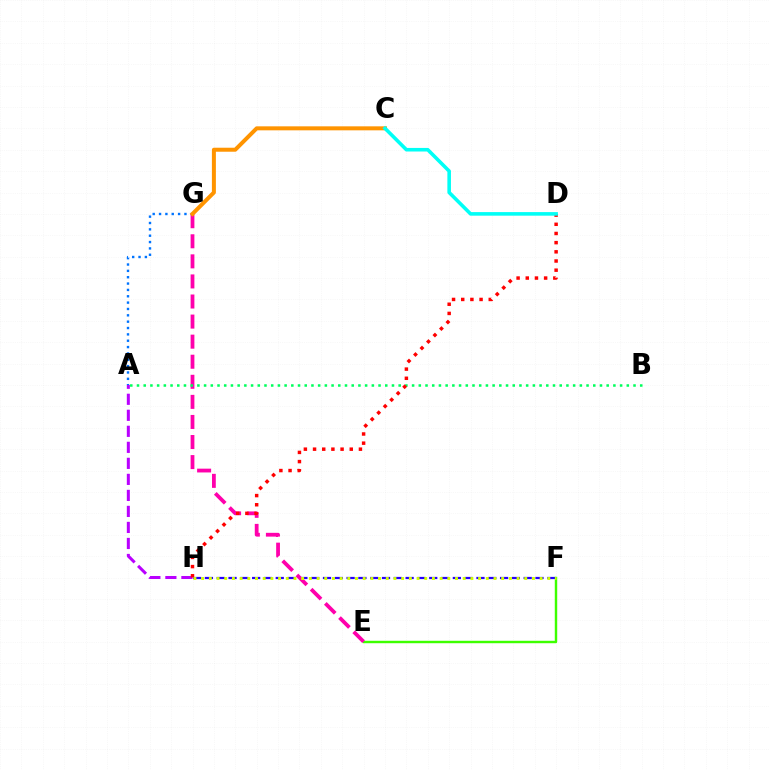{('A', 'G'): [{'color': '#0074ff', 'line_style': 'dotted', 'thickness': 1.73}], ('F', 'H'): [{'color': '#2500ff', 'line_style': 'dashed', 'thickness': 1.6}, {'color': '#d1ff00', 'line_style': 'dotted', 'thickness': 2.09}], ('E', 'F'): [{'color': '#3dff00', 'line_style': 'solid', 'thickness': 1.75}], ('A', 'H'): [{'color': '#b900ff', 'line_style': 'dashed', 'thickness': 2.18}], ('E', 'G'): [{'color': '#ff00ac', 'line_style': 'dashed', 'thickness': 2.73}], ('A', 'B'): [{'color': '#00ff5c', 'line_style': 'dotted', 'thickness': 1.82}], ('D', 'H'): [{'color': '#ff0000', 'line_style': 'dotted', 'thickness': 2.49}], ('C', 'G'): [{'color': '#ff9400', 'line_style': 'solid', 'thickness': 2.88}], ('C', 'D'): [{'color': '#00fff6', 'line_style': 'solid', 'thickness': 2.58}]}